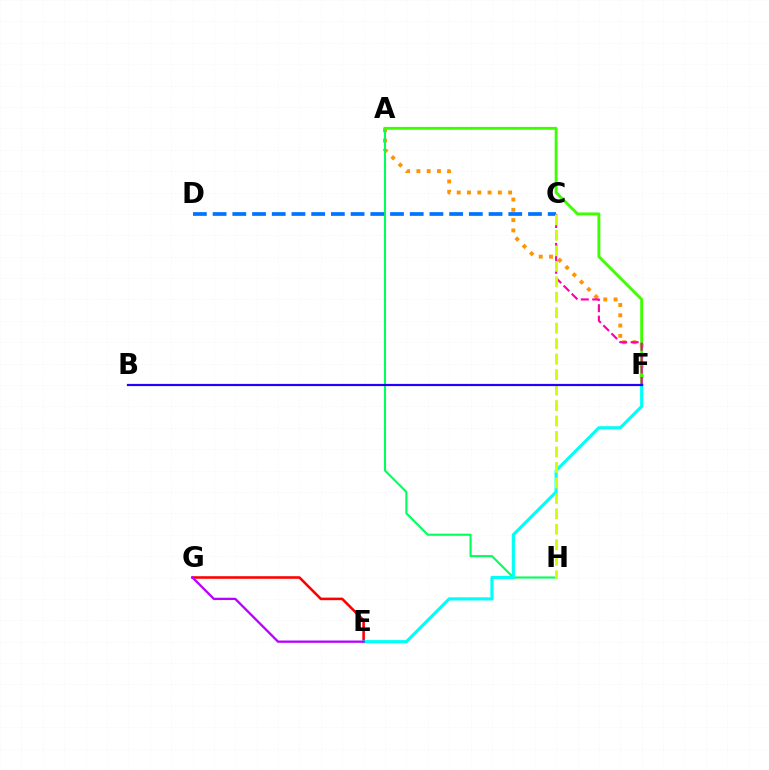{('E', 'G'): [{'color': '#ff0000', 'line_style': 'solid', 'thickness': 1.85}, {'color': '#b900ff', 'line_style': 'solid', 'thickness': 1.65}], ('A', 'F'): [{'color': '#ff9400', 'line_style': 'dotted', 'thickness': 2.79}, {'color': '#3dff00', 'line_style': 'solid', 'thickness': 2.07}], ('A', 'H'): [{'color': '#00ff5c', 'line_style': 'solid', 'thickness': 1.51}], ('E', 'F'): [{'color': '#00fff6', 'line_style': 'solid', 'thickness': 2.27}], ('C', 'F'): [{'color': '#ff00ac', 'line_style': 'dashed', 'thickness': 1.56}], ('C', 'D'): [{'color': '#0074ff', 'line_style': 'dashed', 'thickness': 2.68}], ('C', 'H'): [{'color': '#d1ff00', 'line_style': 'dashed', 'thickness': 2.1}], ('B', 'F'): [{'color': '#2500ff', 'line_style': 'solid', 'thickness': 1.59}]}